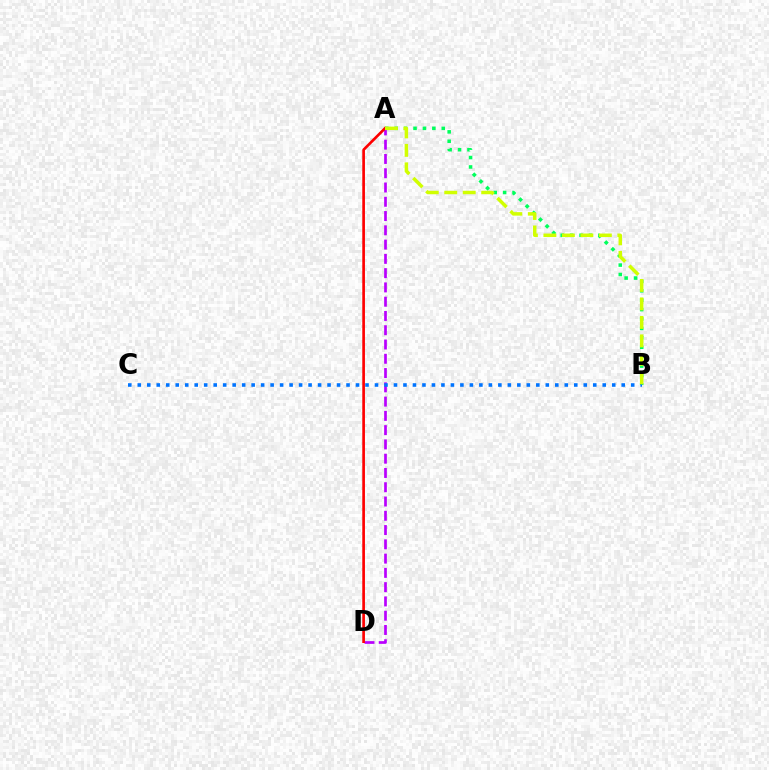{('A', 'B'): [{'color': '#00ff5c', 'line_style': 'dotted', 'thickness': 2.56}, {'color': '#d1ff00', 'line_style': 'dashed', 'thickness': 2.51}], ('A', 'D'): [{'color': '#b900ff', 'line_style': 'dashed', 'thickness': 1.94}, {'color': '#ff0000', 'line_style': 'solid', 'thickness': 1.92}], ('B', 'C'): [{'color': '#0074ff', 'line_style': 'dotted', 'thickness': 2.58}]}